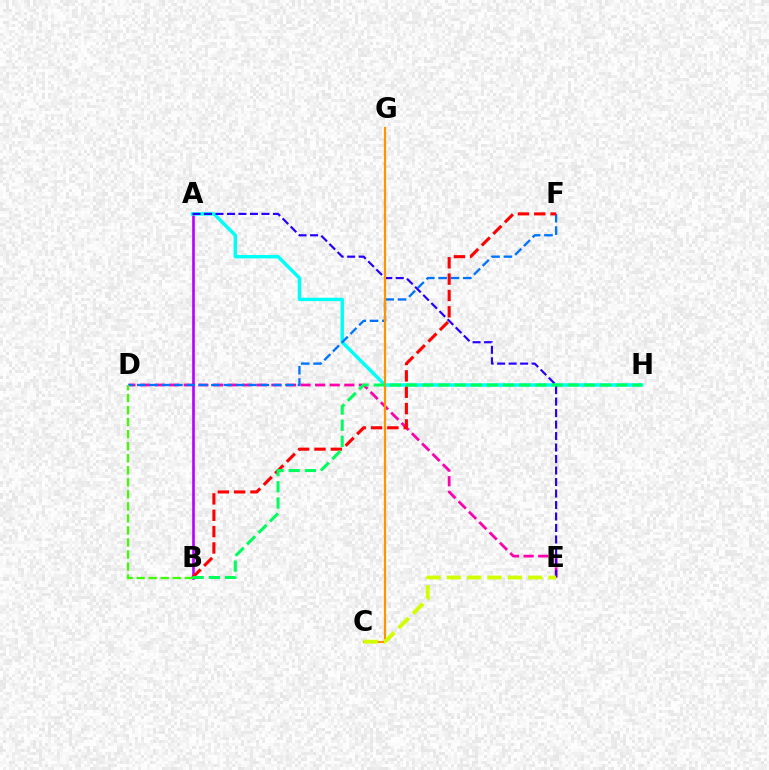{('D', 'E'): [{'color': '#ff00ac', 'line_style': 'dashed', 'thickness': 1.98}], ('A', 'B'): [{'color': '#b900ff', 'line_style': 'solid', 'thickness': 1.91}], ('A', 'H'): [{'color': '#00fff6', 'line_style': 'solid', 'thickness': 2.47}], ('D', 'F'): [{'color': '#0074ff', 'line_style': 'dashed', 'thickness': 1.68}], ('A', 'E'): [{'color': '#2500ff', 'line_style': 'dashed', 'thickness': 1.56}], ('B', 'F'): [{'color': '#ff0000', 'line_style': 'dashed', 'thickness': 2.22}], ('C', 'G'): [{'color': '#ff9400', 'line_style': 'solid', 'thickness': 1.59}], ('B', 'D'): [{'color': '#3dff00', 'line_style': 'dashed', 'thickness': 1.63}], ('C', 'E'): [{'color': '#d1ff00', 'line_style': 'dashed', 'thickness': 2.76}], ('B', 'H'): [{'color': '#00ff5c', 'line_style': 'dashed', 'thickness': 2.2}]}